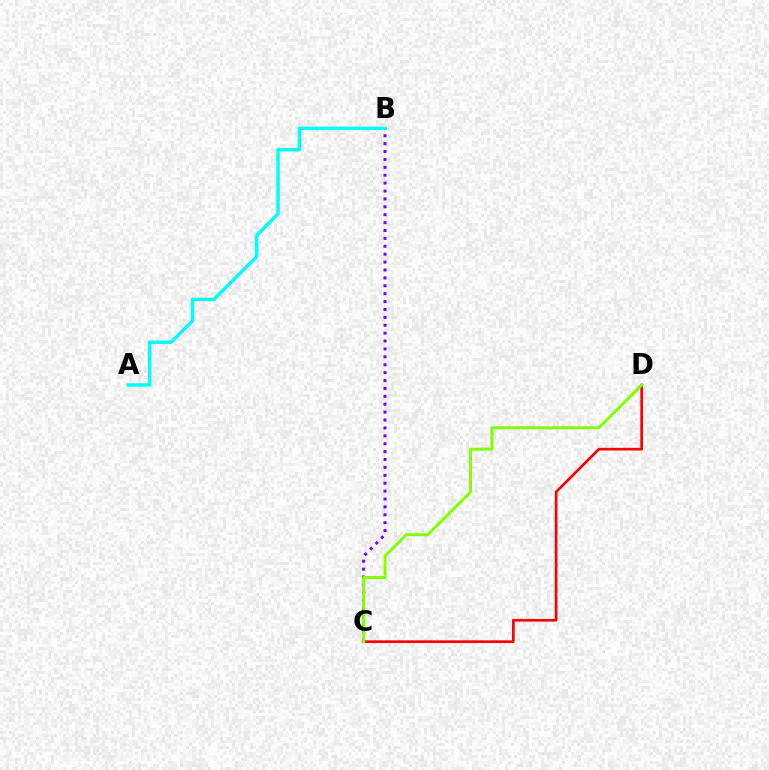{('B', 'C'): [{'color': '#7200ff', 'line_style': 'dotted', 'thickness': 2.15}], ('C', 'D'): [{'color': '#ff0000', 'line_style': 'solid', 'thickness': 1.93}, {'color': '#84ff00', 'line_style': 'solid', 'thickness': 2.13}], ('A', 'B'): [{'color': '#00fff6', 'line_style': 'solid', 'thickness': 2.49}]}